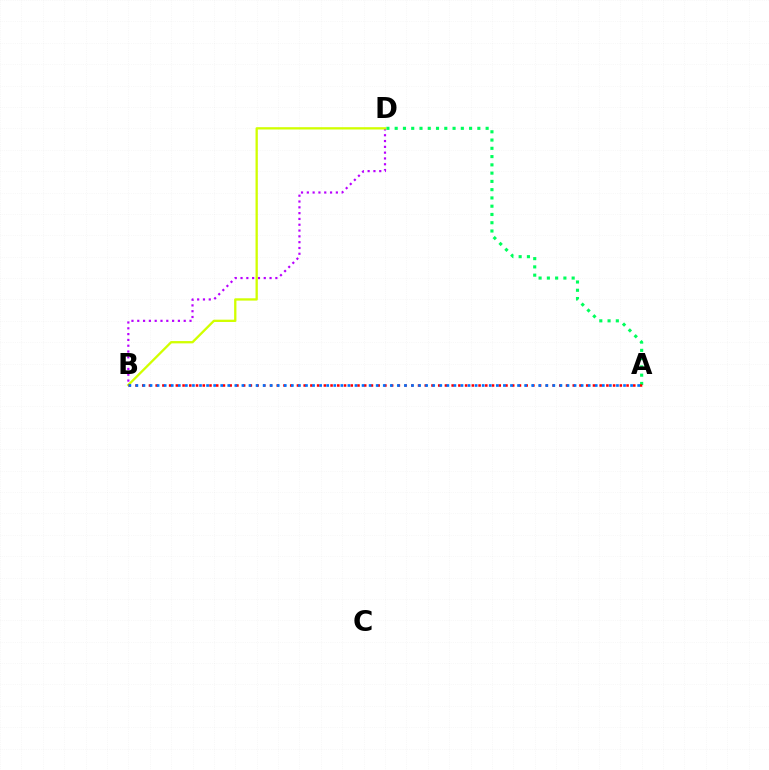{('A', 'D'): [{'color': '#00ff5c', 'line_style': 'dotted', 'thickness': 2.25}], ('B', 'D'): [{'color': '#b900ff', 'line_style': 'dotted', 'thickness': 1.58}, {'color': '#d1ff00', 'line_style': 'solid', 'thickness': 1.66}], ('A', 'B'): [{'color': '#ff0000', 'line_style': 'dotted', 'thickness': 1.83}, {'color': '#0074ff', 'line_style': 'dotted', 'thickness': 1.92}]}